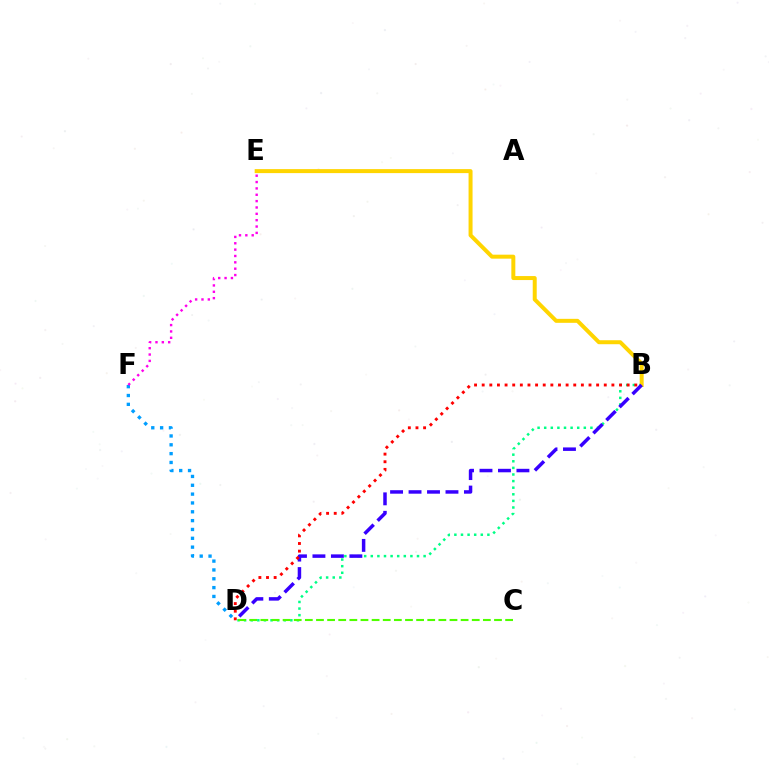{('D', 'F'): [{'color': '#009eff', 'line_style': 'dotted', 'thickness': 2.4}], ('B', 'D'): [{'color': '#00ff86', 'line_style': 'dotted', 'thickness': 1.79}, {'color': '#3700ff', 'line_style': 'dashed', 'thickness': 2.51}, {'color': '#ff0000', 'line_style': 'dotted', 'thickness': 2.07}], ('B', 'E'): [{'color': '#ffd500', 'line_style': 'solid', 'thickness': 2.87}], ('C', 'D'): [{'color': '#4fff00', 'line_style': 'dashed', 'thickness': 1.51}], ('E', 'F'): [{'color': '#ff00ed', 'line_style': 'dotted', 'thickness': 1.73}]}